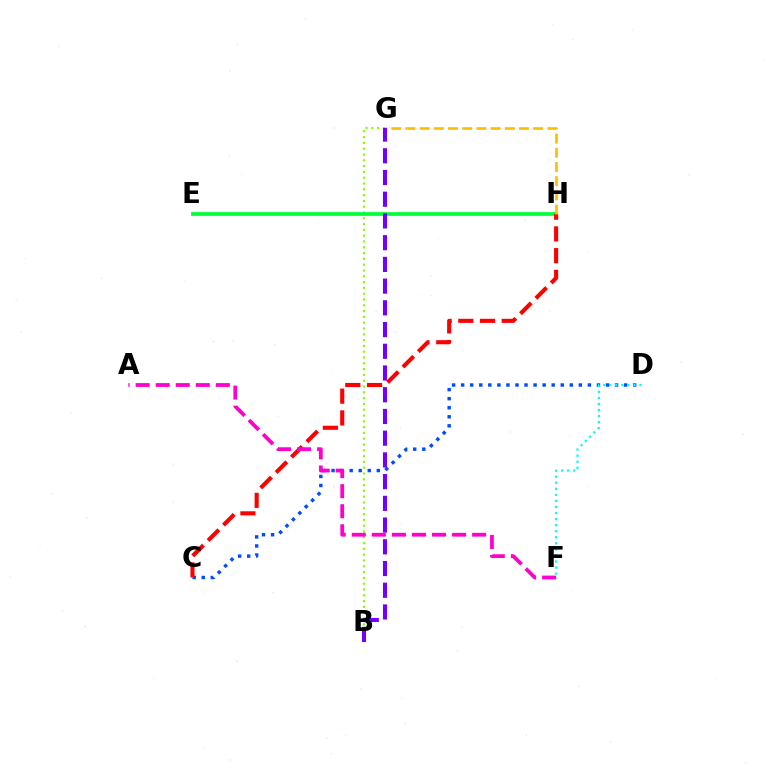{('B', 'G'): [{'color': '#84ff00', 'line_style': 'dotted', 'thickness': 1.58}, {'color': '#7200ff', 'line_style': 'dashed', 'thickness': 2.95}], ('C', 'D'): [{'color': '#004bff', 'line_style': 'dotted', 'thickness': 2.46}], ('E', 'H'): [{'color': '#00ff39', 'line_style': 'solid', 'thickness': 2.7}], ('D', 'F'): [{'color': '#00fff6', 'line_style': 'dotted', 'thickness': 1.65}], ('C', 'H'): [{'color': '#ff0000', 'line_style': 'dashed', 'thickness': 2.95}], ('G', 'H'): [{'color': '#ffbd00', 'line_style': 'dashed', 'thickness': 1.93}], ('A', 'F'): [{'color': '#ff00cf', 'line_style': 'dashed', 'thickness': 2.72}]}